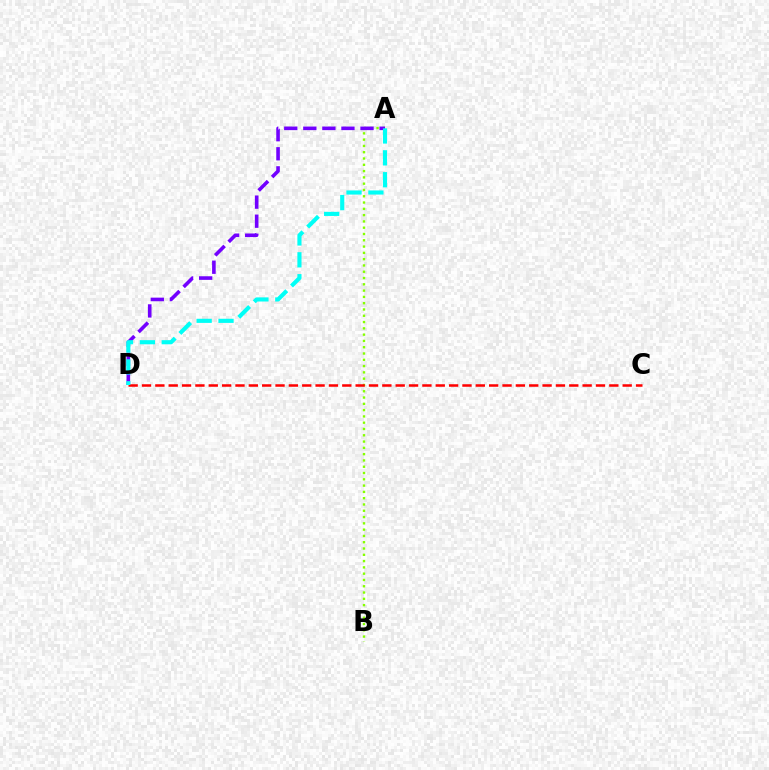{('A', 'B'): [{'color': '#84ff00', 'line_style': 'dotted', 'thickness': 1.71}], ('A', 'D'): [{'color': '#7200ff', 'line_style': 'dashed', 'thickness': 2.59}, {'color': '#00fff6', 'line_style': 'dashed', 'thickness': 2.97}], ('C', 'D'): [{'color': '#ff0000', 'line_style': 'dashed', 'thickness': 1.81}]}